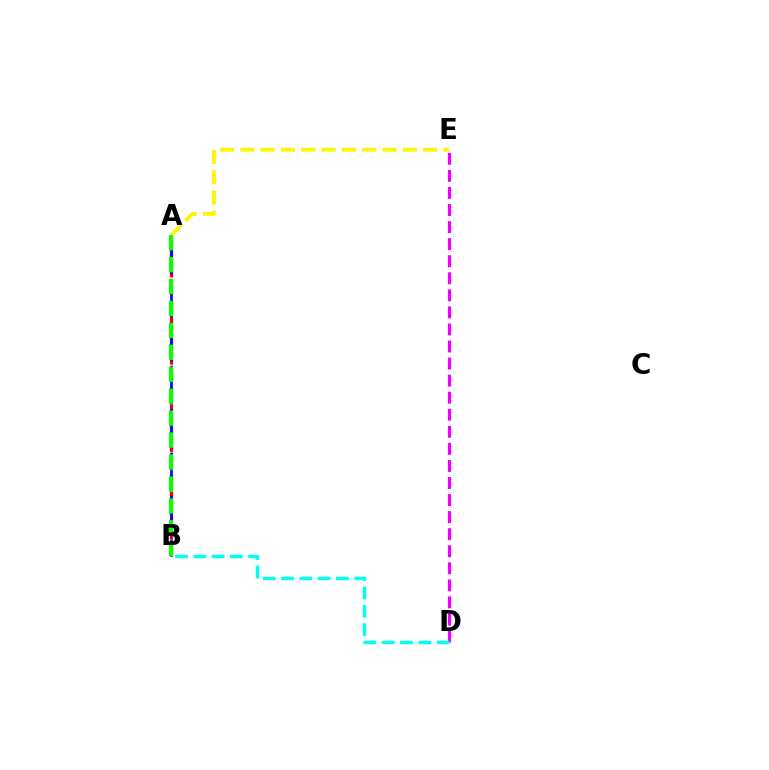{('A', 'B'): [{'color': '#ff0000', 'line_style': 'dashed', 'thickness': 2.37}, {'color': '#0010ff', 'line_style': 'dashed', 'thickness': 1.97}, {'color': '#08ff00', 'line_style': 'dashed', 'thickness': 2.98}], ('A', 'E'): [{'color': '#fcf500', 'line_style': 'dashed', 'thickness': 2.76}], ('D', 'E'): [{'color': '#ee00ff', 'line_style': 'dashed', 'thickness': 2.32}], ('B', 'D'): [{'color': '#00fff6', 'line_style': 'dashed', 'thickness': 2.49}]}